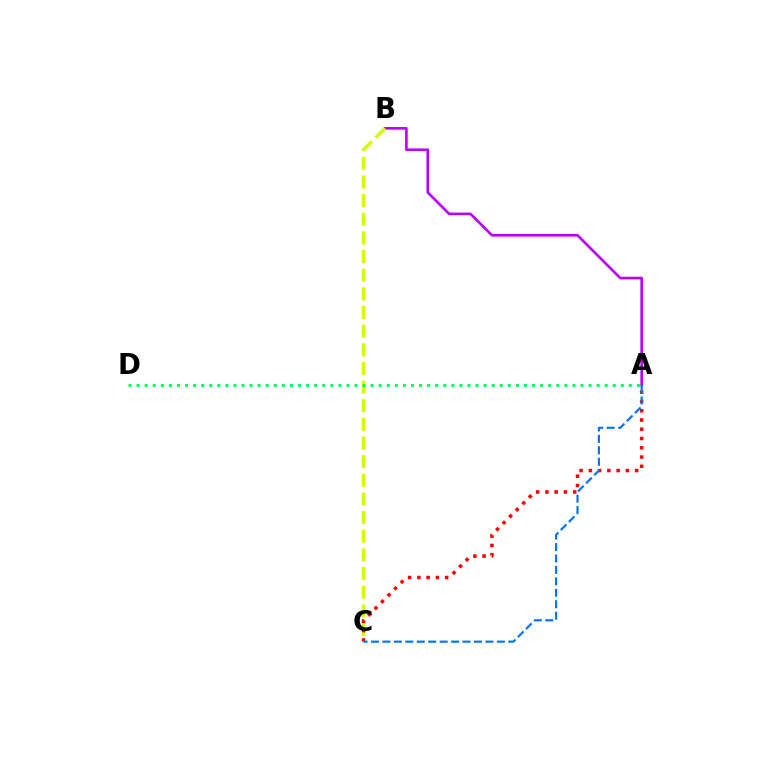{('A', 'B'): [{'color': '#b900ff', 'line_style': 'solid', 'thickness': 1.89}], ('B', 'C'): [{'color': '#d1ff00', 'line_style': 'dashed', 'thickness': 2.53}], ('A', 'C'): [{'color': '#ff0000', 'line_style': 'dotted', 'thickness': 2.52}, {'color': '#0074ff', 'line_style': 'dashed', 'thickness': 1.55}], ('A', 'D'): [{'color': '#00ff5c', 'line_style': 'dotted', 'thickness': 2.19}]}